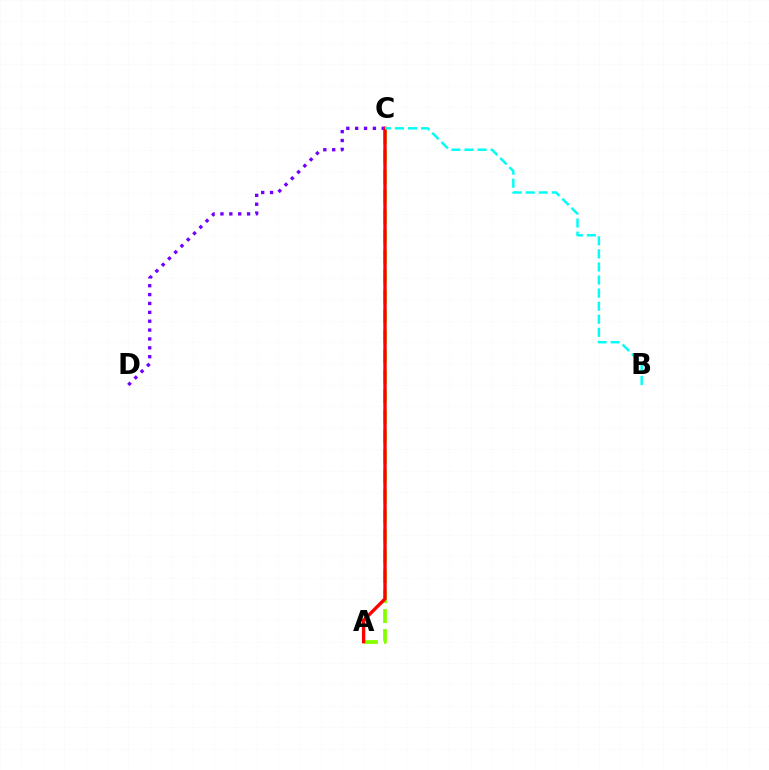{('C', 'D'): [{'color': '#7200ff', 'line_style': 'dotted', 'thickness': 2.41}], ('A', 'C'): [{'color': '#84ff00', 'line_style': 'dashed', 'thickness': 2.71}, {'color': '#ff0000', 'line_style': 'solid', 'thickness': 2.41}], ('B', 'C'): [{'color': '#00fff6', 'line_style': 'dashed', 'thickness': 1.77}]}